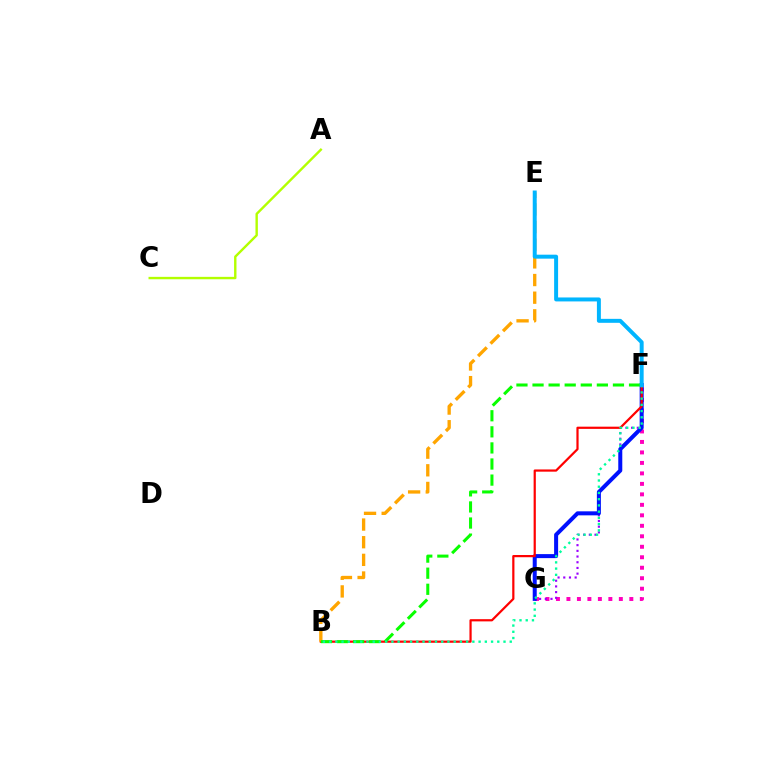{('F', 'G'): [{'color': '#ff00bd', 'line_style': 'dotted', 'thickness': 2.85}, {'color': '#9b00ff', 'line_style': 'dotted', 'thickness': 1.55}, {'color': '#0010ff', 'line_style': 'solid', 'thickness': 2.89}], ('A', 'C'): [{'color': '#b3ff00', 'line_style': 'solid', 'thickness': 1.73}], ('B', 'F'): [{'color': '#ff0000', 'line_style': 'solid', 'thickness': 1.59}, {'color': '#08ff00', 'line_style': 'dashed', 'thickness': 2.18}, {'color': '#00ff9d', 'line_style': 'dotted', 'thickness': 1.69}], ('B', 'E'): [{'color': '#ffa500', 'line_style': 'dashed', 'thickness': 2.4}], ('E', 'F'): [{'color': '#00b5ff', 'line_style': 'solid', 'thickness': 2.86}]}